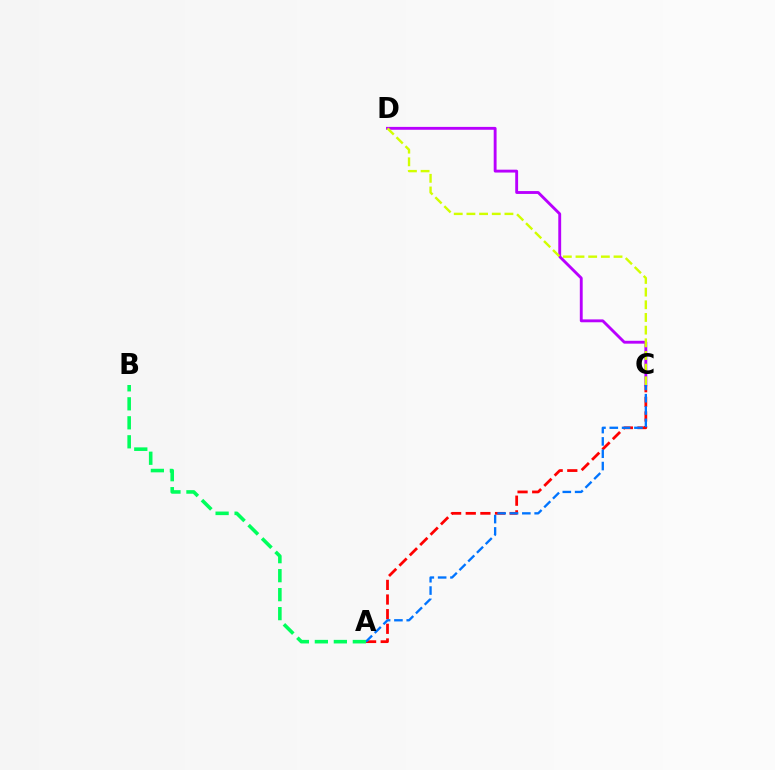{('A', 'C'): [{'color': '#ff0000', 'line_style': 'dashed', 'thickness': 1.99}, {'color': '#0074ff', 'line_style': 'dashed', 'thickness': 1.67}], ('C', 'D'): [{'color': '#b900ff', 'line_style': 'solid', 'thickness': 2.07}, {'color': '#d1ff00', 'line_style': 'dashed', 'thickness': 1.72}], ('A', 'B'): [{'color': '#00ff5c', 'line_style': 'dashed', 'thickness': 2.58}]}